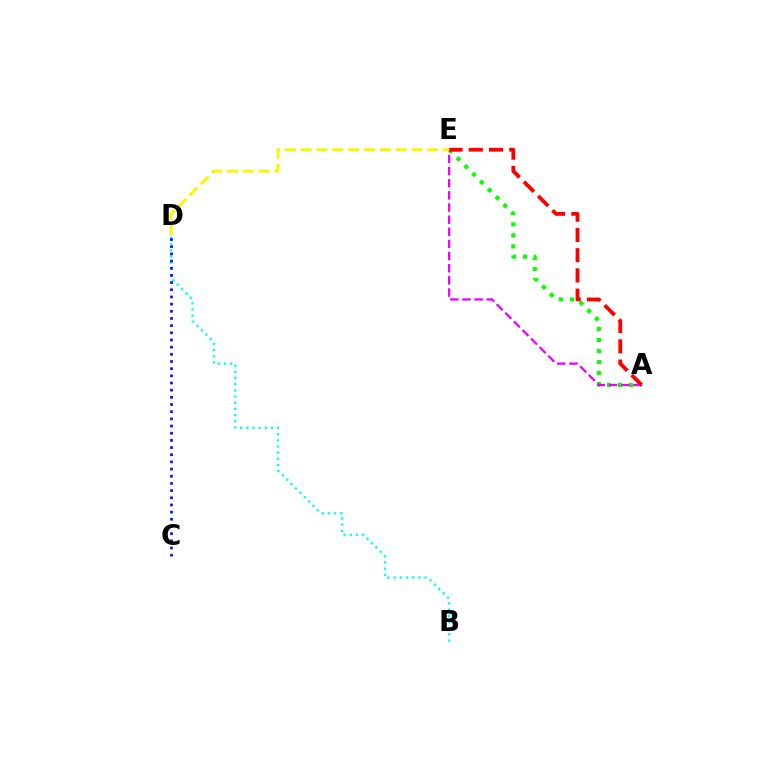{('A', 'E'): [{'color': '#08ff00', 'line_style': 'dotted', 'thickness': 2.99}, {'color': '#ee00ff', 'line_style': 'dashed', 'thickness': 1.65}, {'color': '#ff0000', 'line_style': 'dashed', 'thickness': 2.75}], ('B', 'D'): [{'color': '#00fff6', 'line_style': 'dotted', 'thickness': 1.68}], ('C', 'D'): [{'color': '#0010ff', 'line_style': 'dotted', 'thickness': 1.95}], ('D', 'E'): [{'color': '#fcf500', 'line_style': 'dashed', 'thickness': 2.15}]}